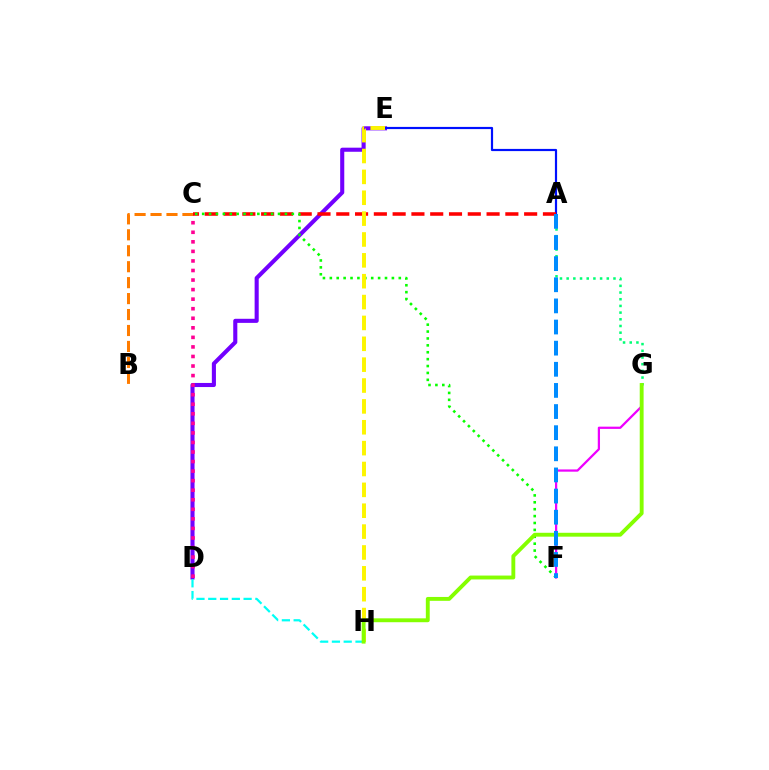{('A', 'G'): [{'color': '#00ff74', 'line_style': 'dotted', 'thickness': 1.82}], ('D', 'E'): [{'color': '#7200ff', 'line_style': 'solid', 'thickness': 2.94}], ('F', 'G'): [{'color': '#ee00ff', 'line_style': 'solid', 'thickness': 1.61}], ('C', 'D'): [{'color': '#ff0094', 'line_style': 'dotted', 'thickness': 2.6}], ('B', 'C'): [{'color': '#ff7c00', 'line_style': 'dashed', 'thickness': 2.17}], ('A', 'E'): [{'color': '#0010ff', 'line_style': 'solid', 'thickness': 1.58}], ('A', 'C'): [{'color': '#ff0000', 'line_style': 'dashed', 'thickness': 2.55}], ('C', 'F'): [{'color': '#08ff00', 'line_style': 'dotted', 'thickness': 1.87}], ('E', 'H'): [{'color': '#fcf500', 'line_style': 'dashed', 'thickness': 2.83}], ('D', 'H'): [{'color': '#00fff6', 'line_style': 'dashed', 'thickness': 1.6}], ('G', 'H'): [{'color': '#84ff00', 'line_style': 'solid', 'thickness': 2.79}], ('A', 'F'): [{'color': '#008cff', 'line_style': 'dashed', 'thickness': 2.87}]}